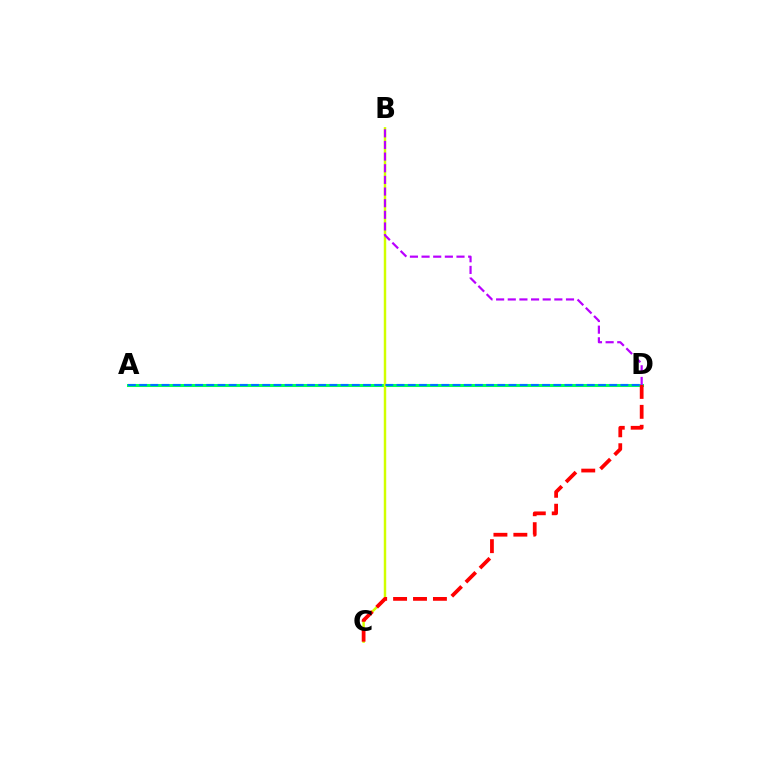{('A', 'D'): [{'color': '#00ff5c', 'line_style': 'solid', 'thickness': 2.19}, {'color': '#0074ff', 'line_style': 'dashed', 'thickness': 1.52}], ('B', 'C'): [{'color': '#d1ff00', 'line_style': 'solid', 'thickness': 1.76}], ('C', 'D'): [{'color': '#ff0000', 'line_style': 'dashed', 'thickness': 2.71}], ('B', 'D'): [{'color': '#b900ff', 'line_style': 'dashed', 'thickness': 1.58}]}